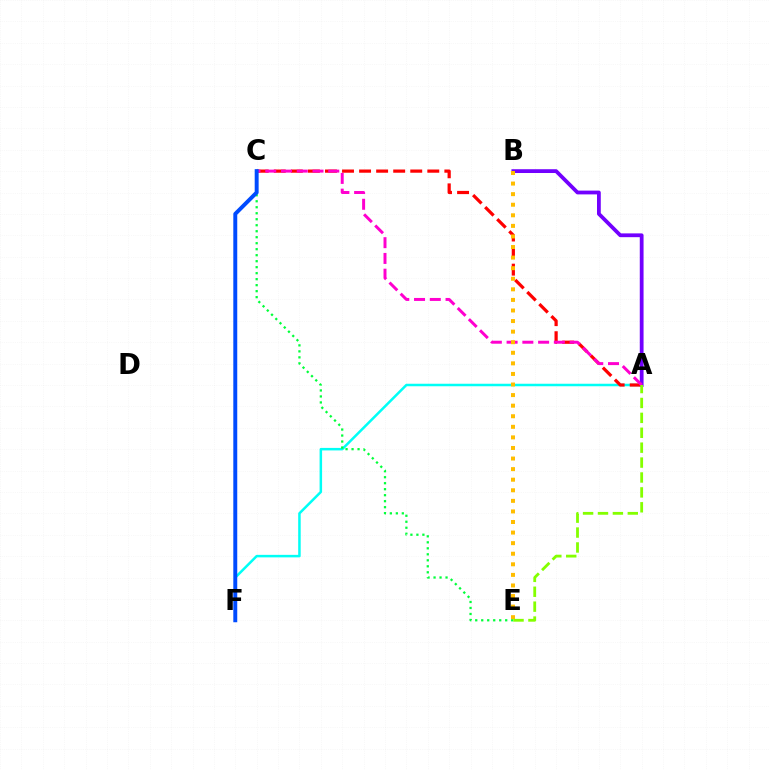{('A', 'F'): [{'color': '#00fff6', 'line_style': 'solid', 'thickness': 1.81}], ('A', 'B'): [{'color': '#7200ff', 'line_style': 'solid', 'thickness': 2.73}], ('A', 'C'): [{'color': '#ff0000', 'line_style': 'dashed', 'thickness': 2.32}, {'color': '#ff00cf', 'line_style': 'dashed', 'thickness': 2.14}], ('C', 'E'): [{'color': '#00ff39', 'line_style': 'dotted', 'thickness': 1.63}], ('B', 'E'): [{'color': '#ffbd00', 'line_style': 'dotted', 'thickness': 2.87}], ('C', 'F'): [{'color': '#004bff', 'line_style': 'solid', 'thickness': 2.84}], ('A', 'E'): [{'color': '#84ff00', 'line_style': 'dashed', 'thickness': 2.02}]}